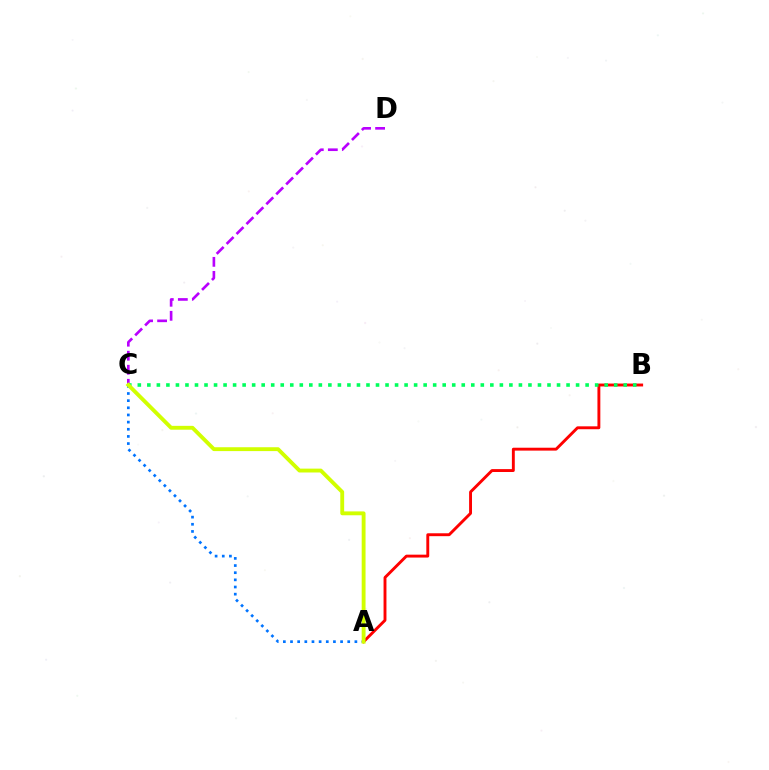{('A', 'B'): [{'color': '#ff0000', 'line_style': 'solid', 'thickness': 2.09}], ('A', 'C'): [{'color': '#0074ff', 'line_style': 'dotted', 'thickness': 1.94}, {'color': '#d1ff00', 'line_style': 'solid', 'thickness': 2.78}], ('C', 'D'): [{'color': '#b900ff', 'line_style': 'dashed', 'thickness': 1.91}], ('B', 'C'): [{'color': '#00ff5c', 'line_style': 'dotted', 'thickness': 2.59}]}